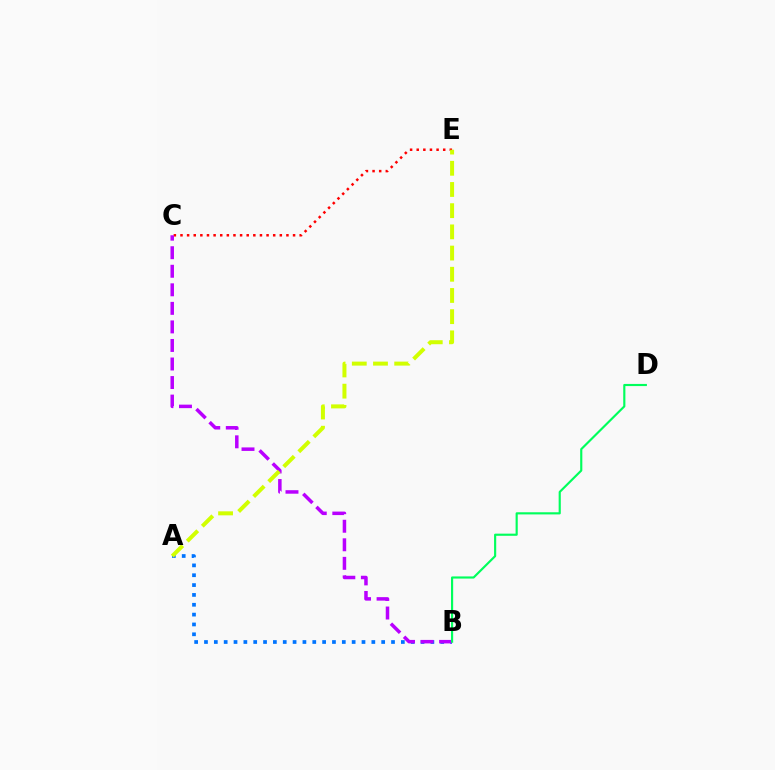{('C', 'E'): [{'color': '#ff0000', 'line_style': 'dotted', 'thickness': 1.8}], ('A', 'B'): [{'color': '#0074ff', 'line_style': 'dotted', 'thickness': 2.67}], ('B', 'C'): [{'color': '#b900ff', 'line_style': 'dashed', 'thickness': 2.52}], ('A', 'E'): [{'color': '#d1ff00', 'line_style': 'dashed', 'thickness': 2.88}], ('B', 'D'): [{'color': '#00ff5c', 'line_style': 'solid', 'thickness': 1.55}]}